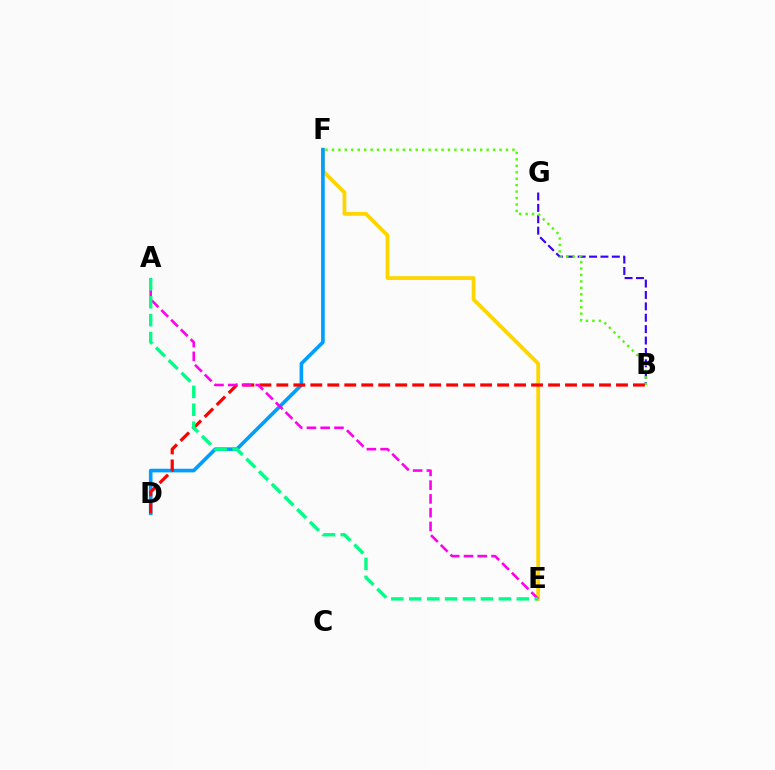{('B', 'G'): [{'color': '#3700ff', 'line_style': 'dashed', 'thickness': 1.55}], ('E', 'F'): [{'color': '#ffd500', 'line_style': 'solid', 'thickness': 2.73}], ('D', 'F'): [{'color': '#009eff', 'line_style': 'solid', 'thickness': 2.62}], ('B', 'F'): [{'color': '#4fff00', 'line_style': 'dotted', 'thickness': 1.75}], ('B', 'D'): [{'color': '#ff0000', 'line_style': 'dashed', 'thickness': 2.31}], ('A', 'E'): [{'color': '#ff00ed', 'line_style': 'dashed', 'thickness': 1.87}, {'color': '#00ff86', 'line_style': 'dashed', 'thickness': 2.43}]}